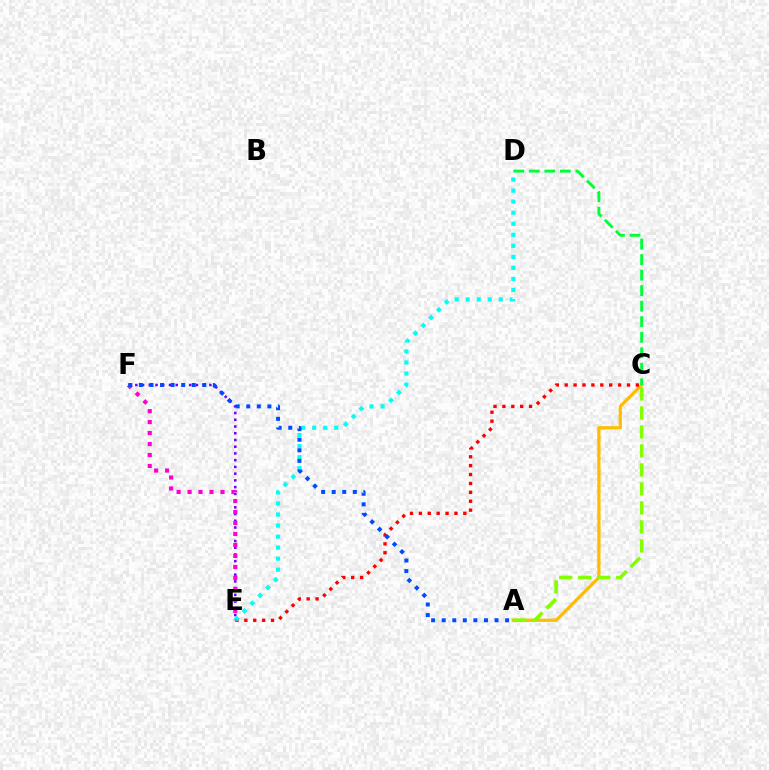{('A', 'C'): [{'color': '#ffbd00', 'line_style': 'solid', 'thickness': 2.34}, {'color': '#84ff00', 'line_style': 'dashed', 'thickness': 2.58}], ('E', 'F'): [{'color': '#7200ff', 'line_style': 'dotted', 'thickness': 1.83}, {'color': '#ff00cf', 'line_style': 'dotted', 'thickness': 2.98}], ('C', 'D'): [{'color': '#00ff39', 'line_style': 'dashed', 'thickness': 2.11}], ('C', 'E'): [{'color': '#ff0000', 'line_style': 'dotted', 'thickness': 2.42}], ('D', 'E'): [{'color': '#00fff6', 'line_style': 'dotted', 'thickness': 3.0}], ('A', 'F'): [{'color': '#004bff', 'line_style': 'dotted', 'thickness': 2.87}]}